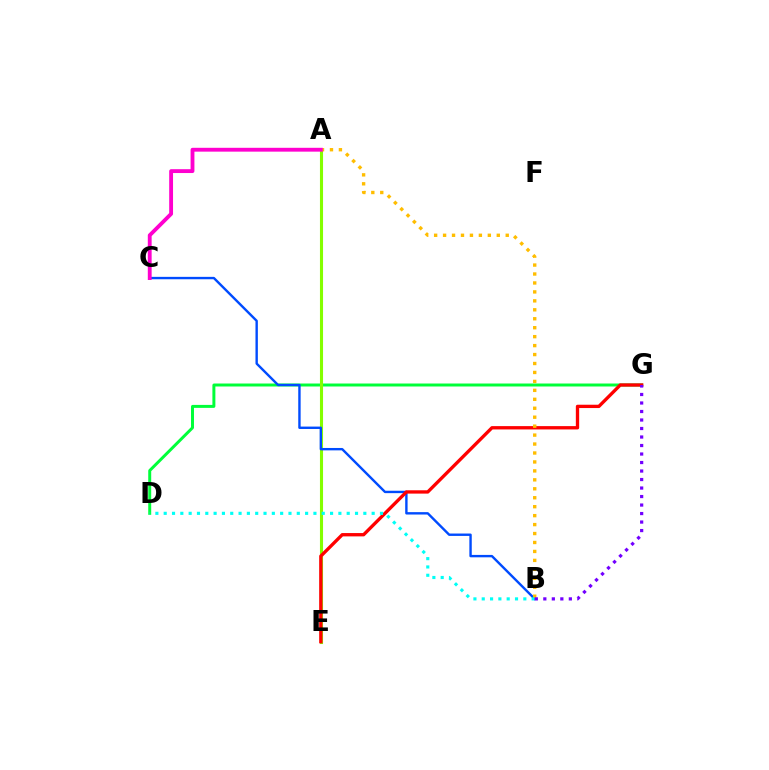{('D', 'G'): [{'color': '#00ff39', 'line_style': 'solid', 'thickness': 2.14}], ('A', 'E'): [{'color': '#84ff00', 'line_style': 'solid', 'thickness': 2.23}], ('B', 'C'): [{'color': '#004bff', 'line_style': 'solid', 'thickness': 1.72}], ('E', 'G'): [{'color': '#ff0000', 'line_style': 'solid', 'thickness': 2.39}], ('A', 'B'): [{'color': '#ffbd00', 'line_style': 'dotted', 'thickness': 2.43}], ('B', 'D'): [{'color': '#00fff6', 'line_style': 'dotted', 'thickness': 2.26}], ('B', 'G'): [{'color': '#7200ff', 'line_style': 'dotted', 'thickness': 2.31}], ('A', 'C'): [{'color': '#ff00cf', 'line_style': 'solid', 'thickness': 2.77}]}